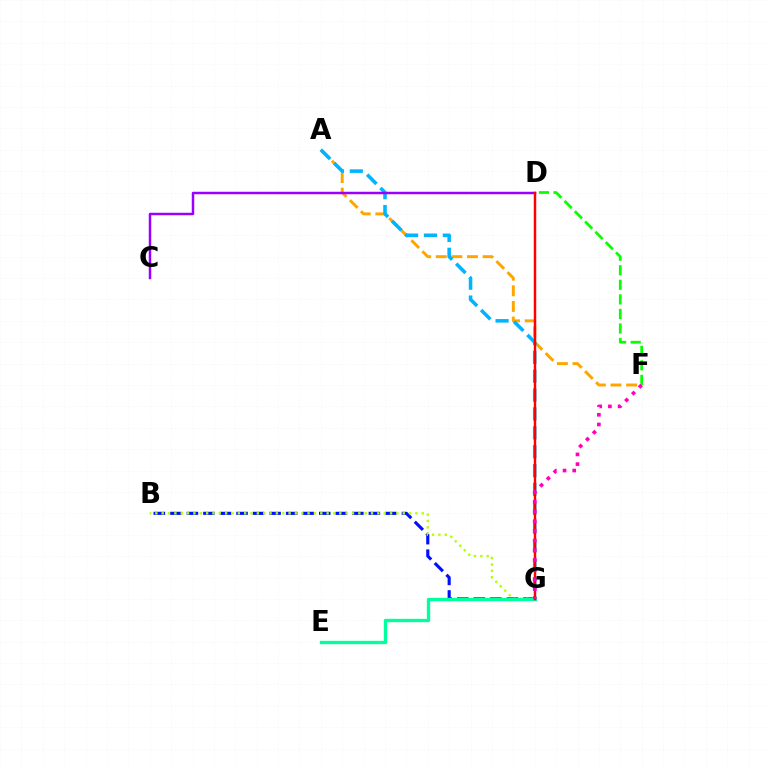{('A', 'F'): [{'color': '#ffa500', 'line_style': 'dashed', 'thickness': 2.12}], ('D', 'F'): [{'color': '#08ff00', 'line_style': 'dashed', 'thickness': 1.98}], ('B', 'G'): [{'color': '#0010ff', 'line_style': 'dashed', 'thickness': 2.25}, {'color': '#b3ff00', 'line_style': 'dotted', 'thickness': 1.72}], ('A', 'G'): [{'color': '#00b5ff', 'line_style': 'dashed', 'thickness': 2.56}], ('C', 'D'): [{'color': '#9b00ff', 'line_style': 'solid', 'thickness': 1.79}], ('E', 'G'): [{'color': '#00ff9d', 'line_style': 'solid', 'thickness': 2.41}], ('D', 'G'): [{'color': '#ff0000', 'line_style': 'solid', 'thickness': 1.77}], ('F', 'G'): [{'color': '#ff00bd', 'line_style': 'dotted', 'thickness': 2.64}]}